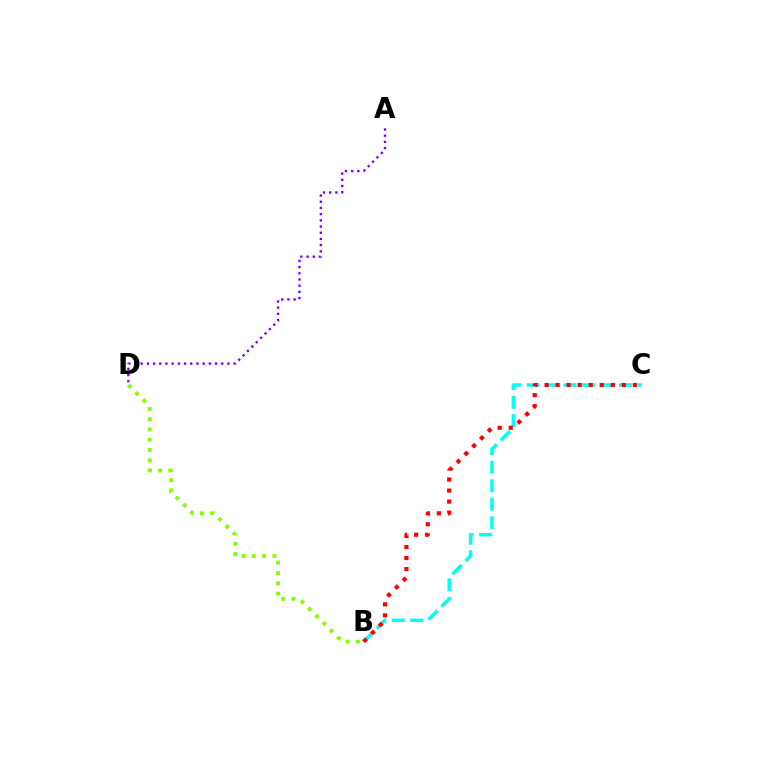{('B', 'C'): [{'color': '#00fff6', 'line_style': 'dashed', 'thickness': 2.51}, {'color': '#ff0000', 'line_style': 'dotted', 'thickness': 3.0}], ('A', 'D'): [{'color': '#7200ff', 'line_style': 'dotted', 'thickness': 1.68}], ('B', 'D'): [{'color': '#84ff00', 'line_style': 'dotted', 'thickness': 2.79}]}